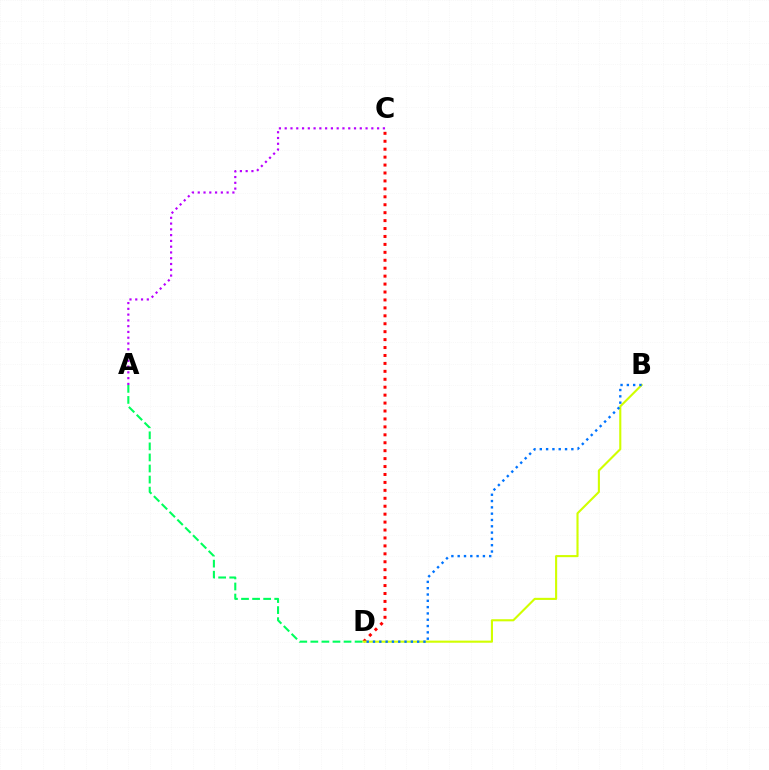{('C', 'D'): [{'color': '#ff0000', 'line_style': 'dotted', 'thickness': 2.16}], ('B', 'D'): [{'color': '#d1ff00', 'line_style': 'solid', 'thickness': 1.52}, {'color': '#0074ff', 'line_style': 'dotted', 'thickness': 1.71}], ('A', 'C'): [{'color': '#b900ff', 'line_style': 'dotted', 'thickness': 1.57}], ('A', 'D'): [{'color': '#00ff5c', 'line_style': 'dashed', 'thickness': 1.5}]}